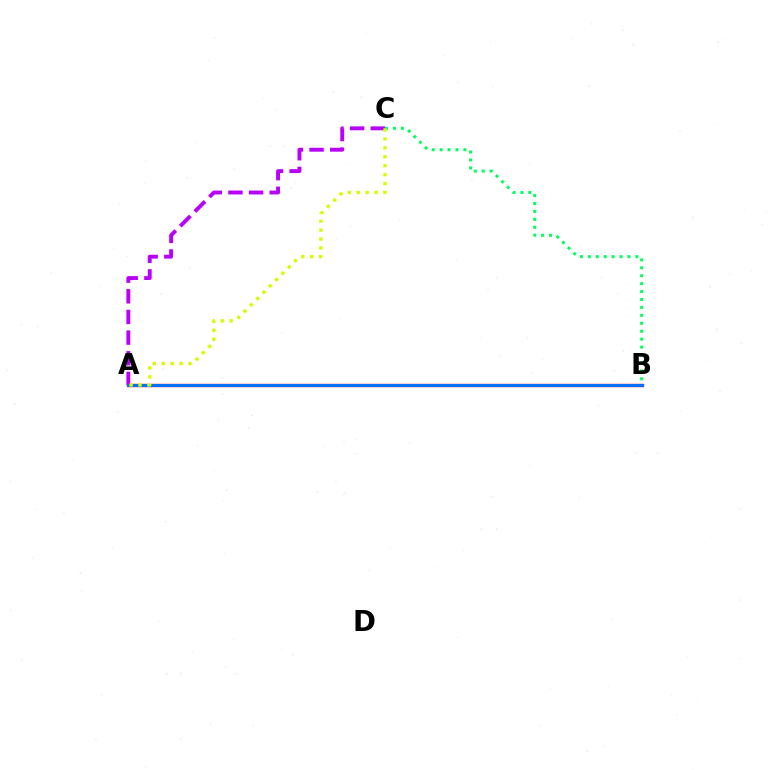{('A', 'B'): [{'color': '#ff0000', 'line_style': 'solid', 'thickness': 2.43}, {'color': '#0074ff', 'line_style': 'solid', 'thickness': 2.11}], ('A', 'C'): [{'color': '#b900ff', 'line_style': 'dashed', 'thickness': 2.81}, {'color': '#d1ff00', 'line_style': 'dotted', 'thickness': 2.42}], ('B', 'C'): [{'color': '#00ff5c', 'line_style': 'dotted', 'thickness': 2.16}]}